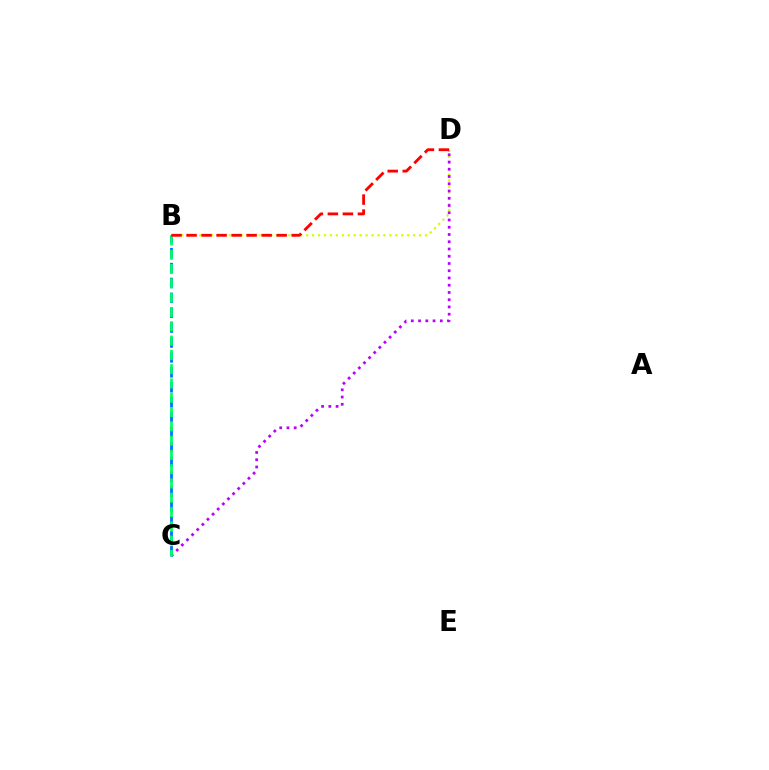{('B', 'D'): [{'color': '#d1ff00', 'line_style': 'dotted', 'thickness': 1.61}, {'color': '#ff0000', 'line_style': 'dashed', 'thickness': 2.04}], ('C', 'D'): [{'color': '#b900ff', 'line_style': 'dotted', 'thickness': 1.97}], ('B', 'C'): [{'color': '#0074ff', 'line_style': 'dashed', 'thickness': 2.03}, {'color': '#00ff5c', 'line_style': 'dashed', 'thickness': 1.94}]}